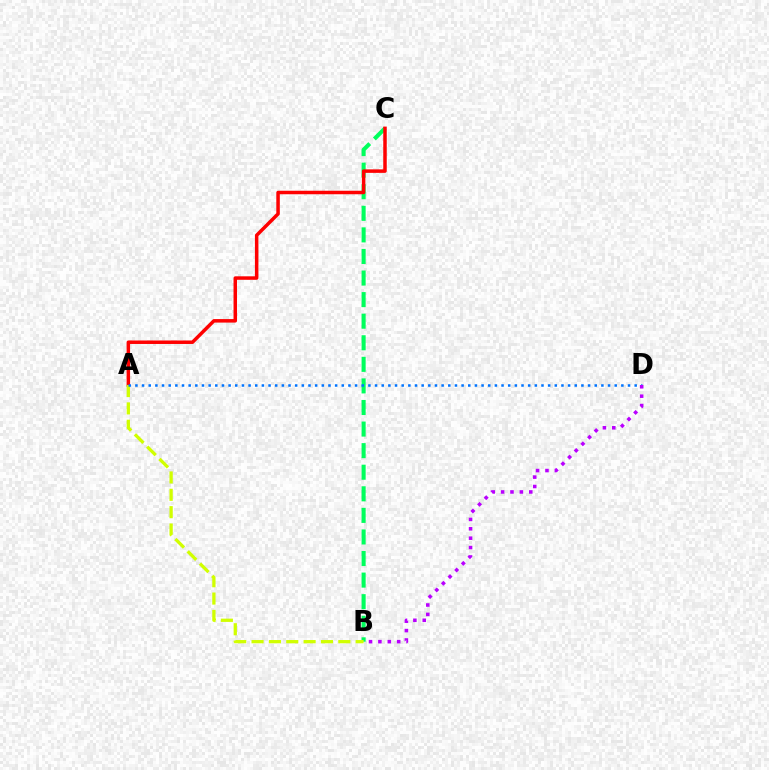{('B', 'C'): [{'color': '#00ff5c', 'line_style': 'dashed', 'thickness': 2.93}], ('A', 'C'): [{'color': '#ff0000', 'line_style': 'solid', 'thickness': 2.52}], ('A', 'B'): [{'color': '#d1ff00', 'line_style': 'dashed', 'thickness': 2.36}], ('A', 'D'): [{'color': '#0074ff', 'line_style': 'dotted', 'thickness': 1.81}], ('B', 'D'): [{'color': '#b900ff', 'line_style': 'dotted', 'thickness': 2.55}]}